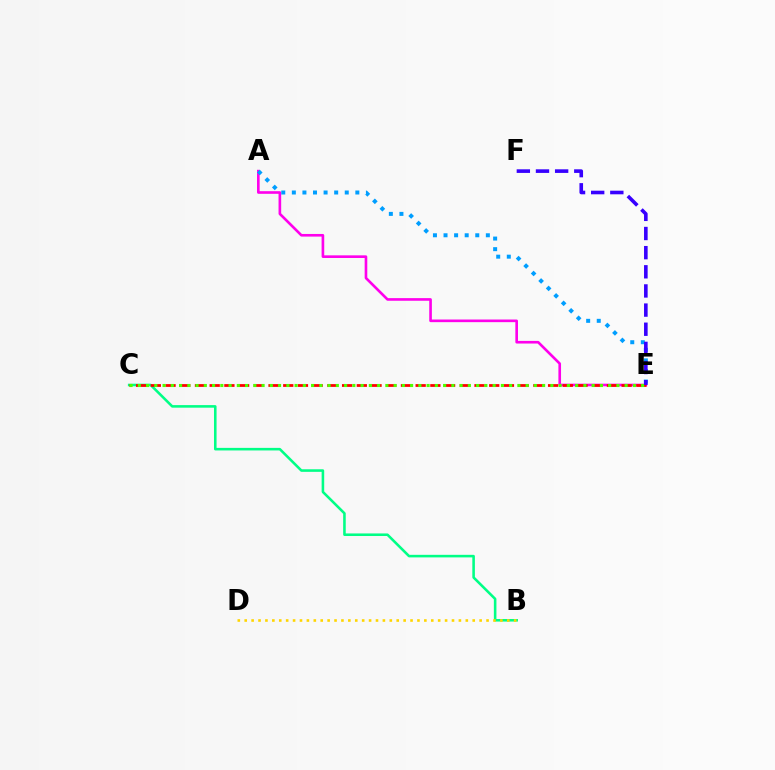{('B', 'C'): [{'color': '#00ff86', 'line_style': 'solid', 'thickness': 1.85}], ('A', 'E'): [{'color': '#ff00ed', 'line_style': 'solid', 'thickness': 1.9}, {'color': '#009eff', 'line_style': 'dotted', 'thickness': 2.88}], ('C', 'E'): [{'color': '#ff0000', 'line_style': 'dashed', 'thickness': 2.0}, {'color': '#4fff00', 'line_style': 'dotted', 'thickness': 2.24}], ('E', 'F'): [{'color': '#3700ff', 'line_style': 'dashed', 'thickness': 2.6}], ('B', 'D'): [{'color': '#ffd500', 'line_style': 'dotted', 'thickness': 1.88}]}